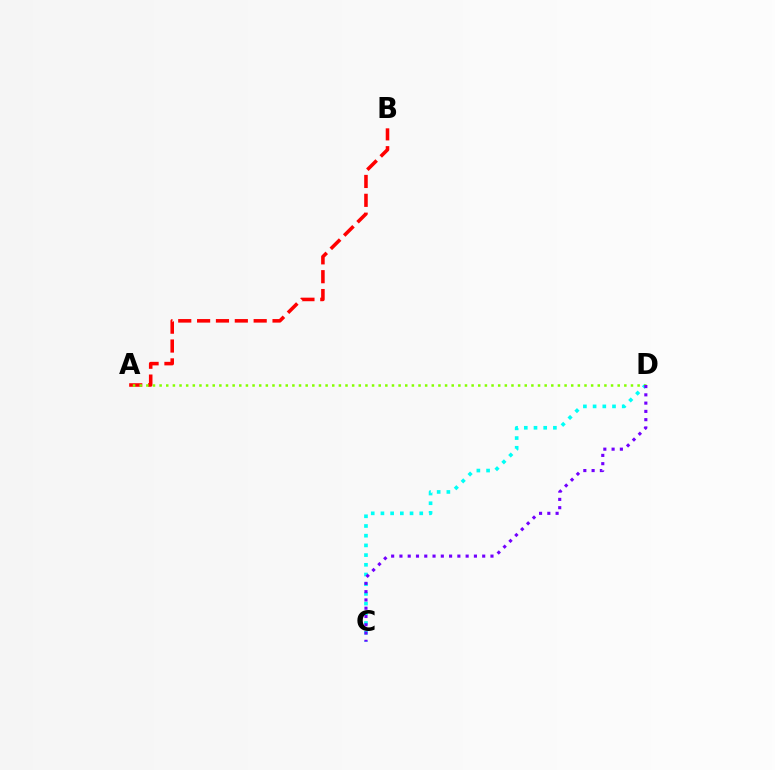{('A', 'B'): [{'color': '#ff0000', 'line_style': 'dashed', 'thickness': 2.56}], ('C', 'D'): [{'color': '#00fff6', 'line_style': 'dotted', 'thickness': 2.64}, {'color': '#7200ff', 'line_style': 'dotted', 'thickness': 2.25}], ('A', 'D'): [{'color': '#84ff00', 'line_style': 'dotted', 'thickness': 1.8}]}